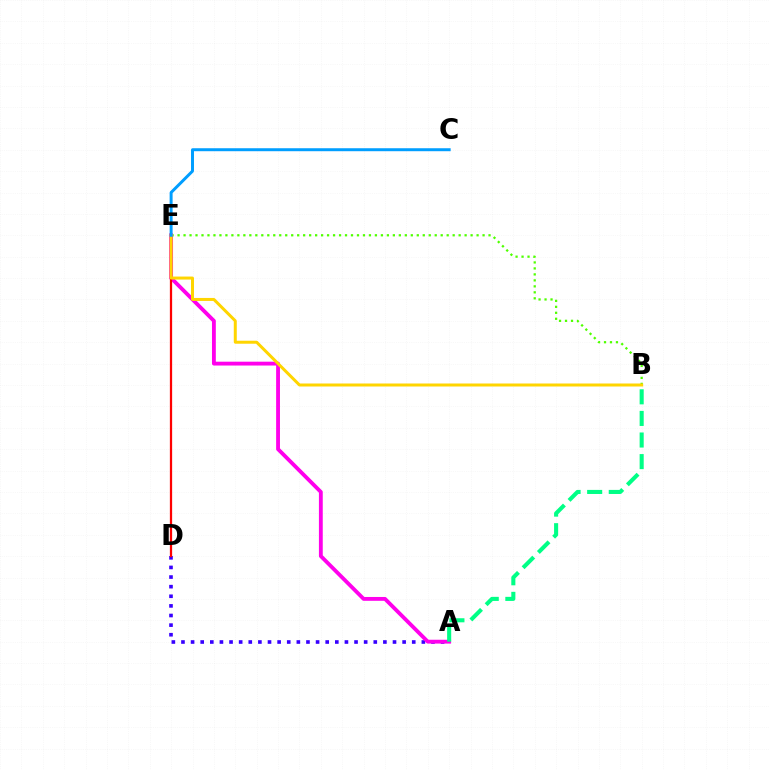{('B', 'E'): [{'color': '#4fff00', 'line_style': 'dotted', 'thickness': 1.62}, {'color': '#ffd500', 'line_style': 'solid', 'thickness': 2.16}], ('A', 'D'): [{'color': '#3700ff', 'line_style': 'dotted', 'thickness': 2.61}], ('A', 'E'): [{'color': '#ff00ed', 'line_style': 'solid', 'thickness': 2.77}], ('A', 'B'): [{'color': '#00ff86', 'line_style': 'dashed', 'thickness': 2.93}], ('D', 'E'): [{'color': '#ff0000', 'line_style': 'solid', 'thickness': 1.62}], ('C', 'E'): [{'color': '#009eff', 'line_style': 'solid', 'thickness': 2.14}]}